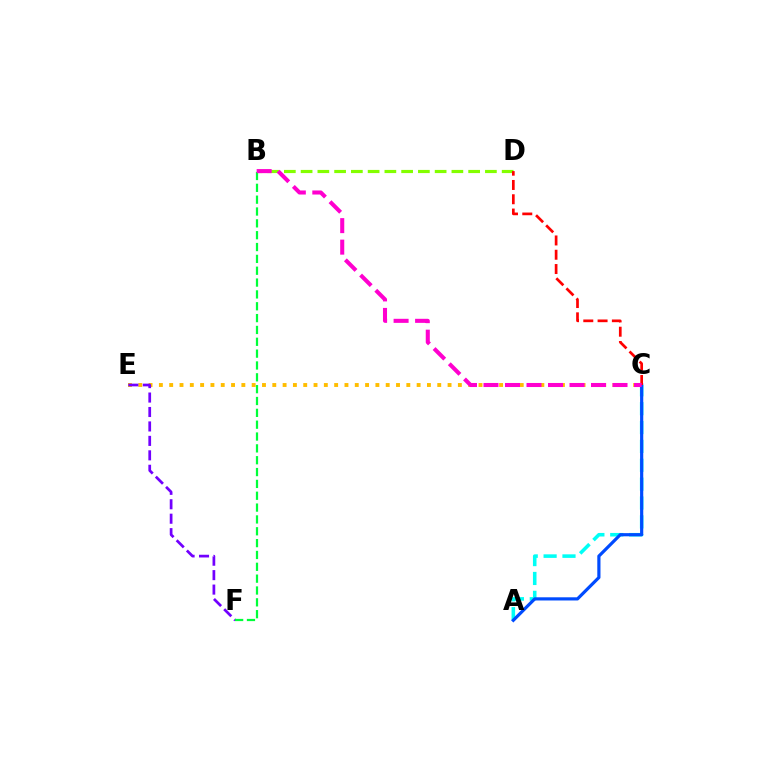{('B', 'D'): [{'color': '#84ff00', 'line_style': 'dashed', 'thickness': 2.28}], ('C', 'E'): [{'color': '#ffbd00', 'line_style': 'dotted', 'thickness': 2.8}], ('A', 'C'): [{'color': '#00fff6', 'line_style': 'dashed', 'thickness': 2.56}, {'color': '#004bff', 'line_style': 'solid', 'thickness': 2.29}], ('E', 'F'): [{'color': '#7200ff', 'line_style': 'dashed', 'thickness': 1.96}], ('B', 'F'): [{'color': '#00ff39', 'line_style': 'dashed', 'thickness': 1.61}], ('C', 'D'): [{'color': '#ff0000', 'line_style': 'dashed', 'thickness': 1.94}], ('B', 'C'): [{'color': '#ff00cf', 'line_style': 'dashed', 'thickness': 2.92}]}